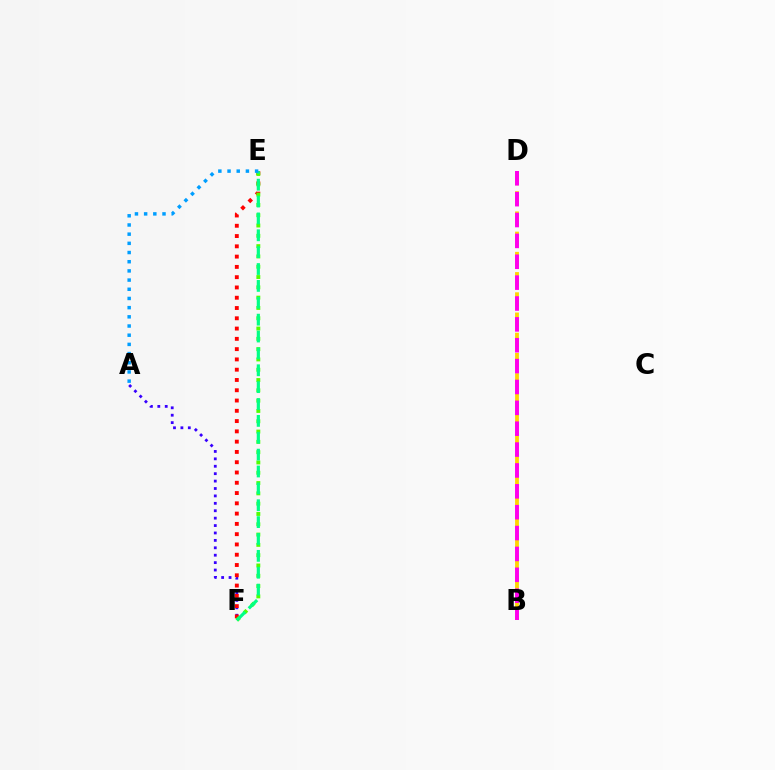{('A', 'F'): [{'color': '#3700ff', 'line_style': 'dotted', 'thickness': 2.01}], ('E', 'F'): [{'color': '#ff0000', 'line_style': 'dotted', 'thickness': 2.79}, {'color': '#4fff00', 'line_style': 'dotted', 'thickness': 2.8}, {'color': '#00ff86', 'line_style': 'dashed', 'thickness': 2.29}], ('B', 'D'): [{'color': '#ffd500', 'line_style': 'dashed', 'thickness': 2.75}, {'color': '#ff00ed', 'line_style': 'dashed', 'thickness': 2.84}], ('A', 'E'): [{'color': '#009eff', 'line_style': 'dotted', 'thickness': 2.5}]}